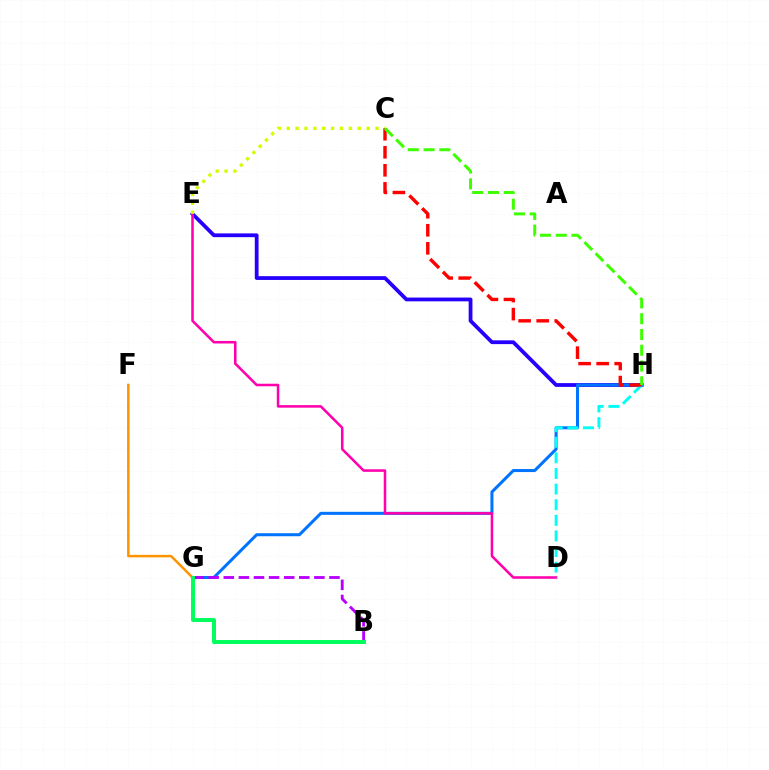{('F', 'G'): [{'color': '#ff9400', 'line_style': 'solid', 'thickness': 1.81}], ('E', 'H'): [{'color': '#2500ff', 'line_style': 'solid', 'thickness': 2.72}], ('G', 'H'): [{'color': '#0074ff', 'line_style': 'solid', 'thickness': 2.18}], ('D', 'E'): [{'color': '#ff00ac', 'line_style': 'solid', 'thickness': 1.83}], ('D', 'H'): [{'color': '#00fff6', 'line_style': 'dashed', 'thickness': 2.12}], ('C', 'E'): [{'color': '#d1ff00', 'line_style': 'dotted', 'thickness': 2.41}], ('B', 'G'): [{'color': '#b900ff', 'line_style': 'dashed', 'thickness': 2.05}, {'color': '#00ff5c', 'line_style': 'solid', 'thickness': 2.85}], ('C', 'H'): [{'color': '#ff0000', 'line_style': 'dashed', 'thickness': 2.45}, {'color': '#3dff00', 'line_style': 'dashed', 'thickness': 2.14}]}